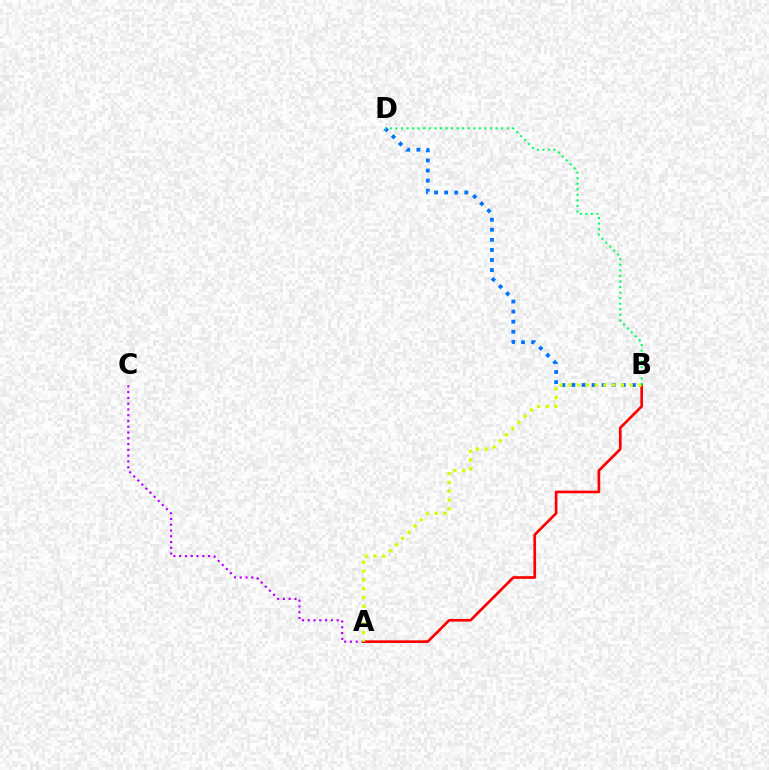{('A', 'C'): [{'color': '#b900ff', 'line_style': 'dotted', 'thickness': 1.57}], ('B', 'D'): [{'color': '#0074ff', 'line_style': 'dotted', 'thickness': 2.74}, {'color': '#00ff5c', 'line_style': 'dotted', 'thickness': 1.51}], ('A', 'B'): [{'color': '#ff0000', 'line_style': 'solid', 'thickness': 1.92}, {'color': '#d1ff00', 'line_style': 'dotted', 'thickness': 2.38}]}